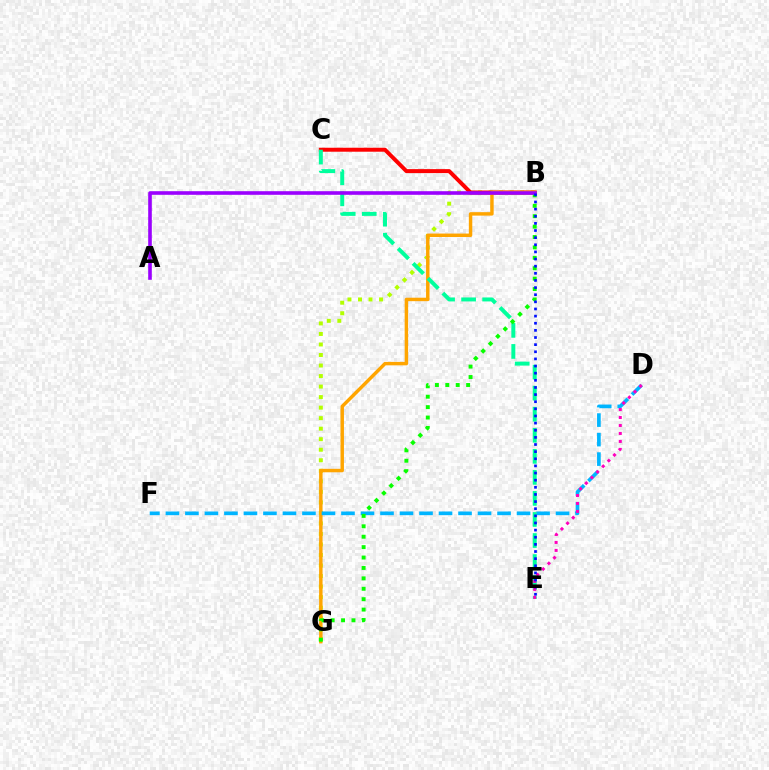{('B', 'G'): [{'color': '#b3ff00', 'line_style': 'dotted', 'thickness': 2.86}, {'color': '#ffa500', 'line_style': 'solid', 'thickness': 2.48}, {'color': '#08ff00', 'line_style': 'dotted', 'thickness': 2.83}], ('B', 'C'): [{'color': '#ff0000', 'line_style': 'solid', 'thickness': 2.86}], ('D', 'F'): [{'color': '#00b5ff', 'line_style': 'dashed', 'thickness': 2.65}], ('C', 'E'): [{'color': '#00ff9d', 'line_style': 'dashed', 'thickness': 2.86}], ('A', 'B'): [{'color': '#9b00ff', 'line_style': 'solid', 'thickness': 2.6}], ('D', 'E'): [{'color': '#ff00bd', 'line_style': 'dotted', 'thickness': 2.17}], ('B', 'E'): [{'color': '#0010ff', 'line_style': 'dotted', 'thickness': 1.94}]}